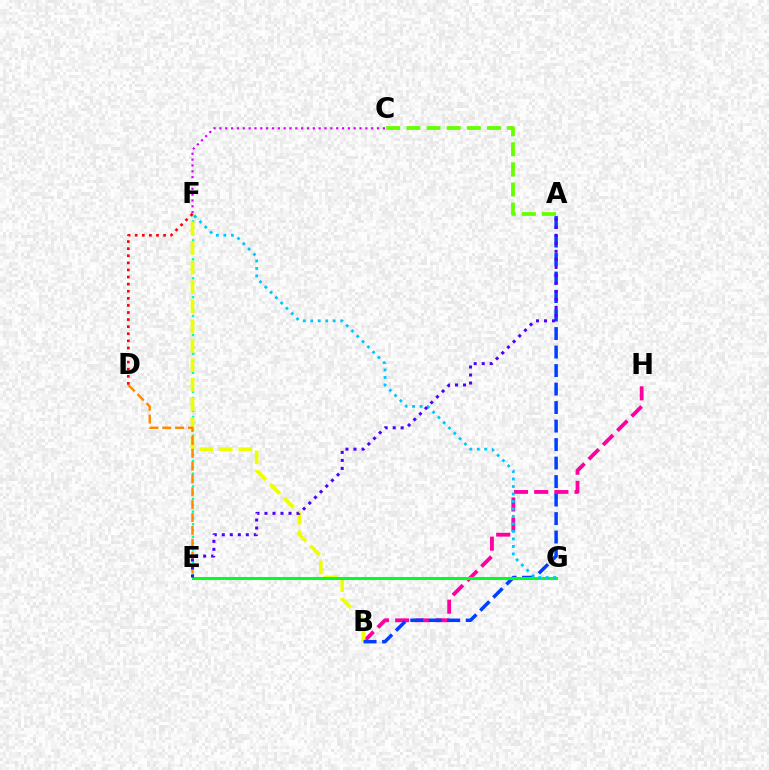{('E', 'F'): [{'color': '#00ffaf', 'line_style': 'dotted', 'thickness': 1.71}], ('B', 'H'): [{'color': '#ff00a0', 'line_style': 'dashed', 'thickness': 2.74}], ('B', 'F'): [{'color': '#eeff00', 'line_style': 'dashed', 'thickness': 2.65}], ('A', 'B'): [{'color': '#003fff', 'line_style': 'dashed', 'thickness': 2.51}], ('E', 'G'): [{'color': '#00ff27', 'line_style': 'solid', 'thickness': 2.19}], ('F', 'G'): [{'color': '#00c7ff', 'line_style': 'dotted', 'thickness': 2.03}], ('D', 'E'): [{'color': '#ff8800', 'line_style': 'dashed', 'thickness': 1.74}], ('A', 'C'): [{'color': '#66ff00', 'line_style': 'dashed', 'thickness': 2.74}], ('D', 'F'): [{'color': '#ff0000', 'line_style': 'dotted', 'thickness': 1.93}], ('C', 'F'): [{'color': '#d600ff', 'line_style': 'dotted', 'thickness': 1.59}], ('A', 'E'): [{'color': '#4f00ff', 'line_style': 'dotted', 'thickness': 2.18}]}